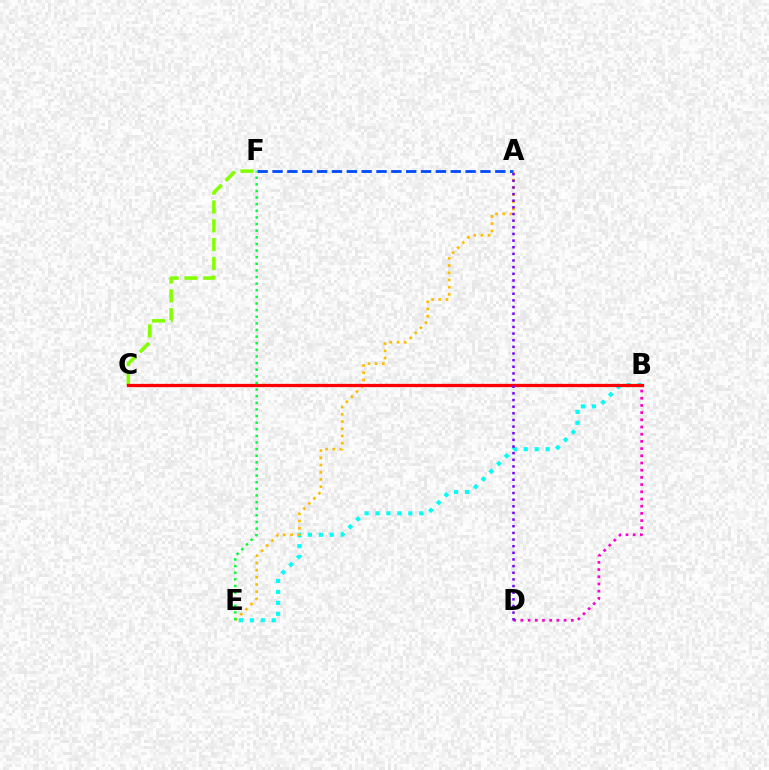{('C', 'F'): [{'color': '#84ff00', 'line_style': 'dashed', 'thickness': 2.55}], ('B', 'E'): [{'color': '#00fff6', 'line_style': 'dotted', 'thickness': 2.97}], ('A', 'E'): [{'color': '#ffbd00', 'line_style': 'dotted', 'thickness': 1.96}], ('B', 'C'): [{'color': '#ff0000', 'line_style': 'solid', 'thickness': 2.35}], ('A', 'F'): [{'color': '#004bff', 'line_style': 'dashed', 'thickness': 2.02}], ('B', 'D'): [{'color': '#ff00cf', 'line_style': 'dotted', 'thickness': 1.96}], ('E', 'F'): [{'color': '#00ff39', 'line_style': 'dotted', 'thickness': 1.8}], ('A', 'D'): [{'color': '#7200ff', 'line_style': 'dotted', 'thickness': 1.8}]}